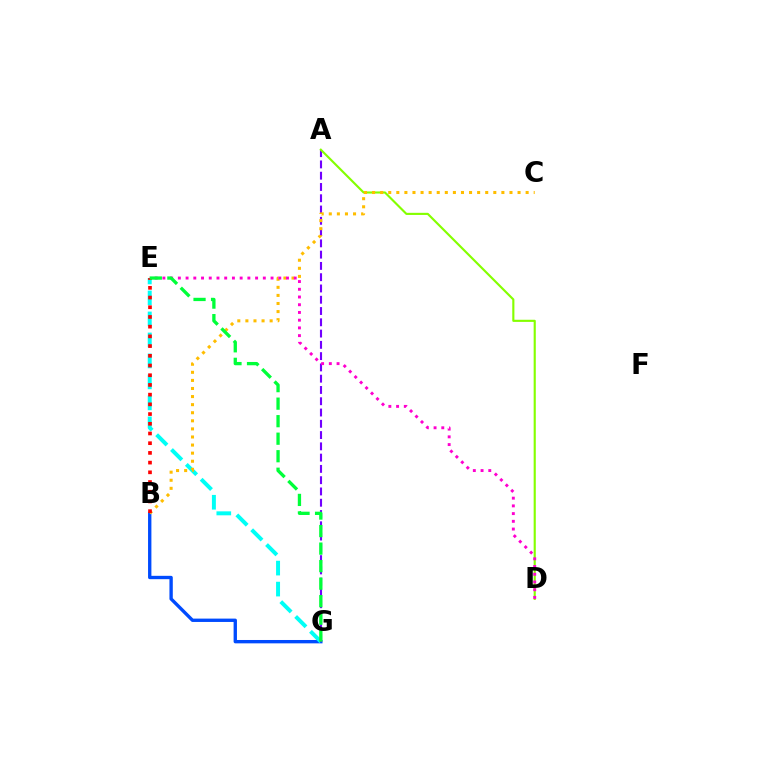{('B', 'G'): [{'color': '#004bff', 'line_style': 'solid', 'thickness': 2.41}], ('E', 'G'): [{'color': '#00fff6', 'line_style': 'dashed', 'thickness': 2.85}, {'color': '#00ff39', 'line_style': 'dashed', 'thickness': 2.38}], ('A', 'G'): [{'color': '#7200ff', 'line_style': 'dashed', 'thickness': 1.53}], ('A', 'D'): [{'color': '#84ff00', 'line_style': 'solid', 'thickness': 1.54}], ('B', 'C'): [{'color': '#ffbd00', 'line_style': 'dotted', 'thickness': 2.2}], ('B', 'E'): [{'color': '#ff0000', 'line_style': 'dotted', 'thickness': 2.64}], ('D', 'E'): [{'color': '#ff00cf', 'line_style': 'dotted', 'thickness': 2.1}]}